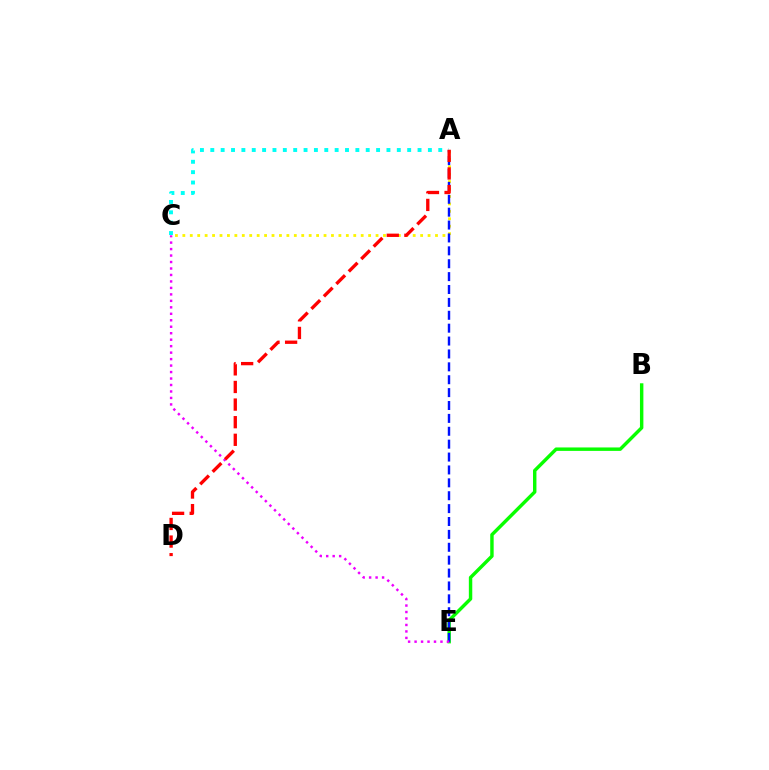{('B', 'E'): [{'color': '#08ff00', 'line_style': 'solid', 'thickness': 2.47}], ('A', 'C'): [{'color': '#fcf500', 'line_style': 'dotted', 'thickness': 2.02}, {'color': '#00fff6', 'line_style': 'dotted', 'thickness': 2.82}], ('A', 'E'): [{'color': '#0010ff', 'line_style': 'dashed', 'thickness': 1.75}], ('C', 'E'): [{'color': '#ee00ff', 'line_style': 'dotted', 'thickness': 1.76}], ('A', 'D'): [{'color': '#ff0000', 'line_style': 'dashed', 'thickness': 2.39}]}